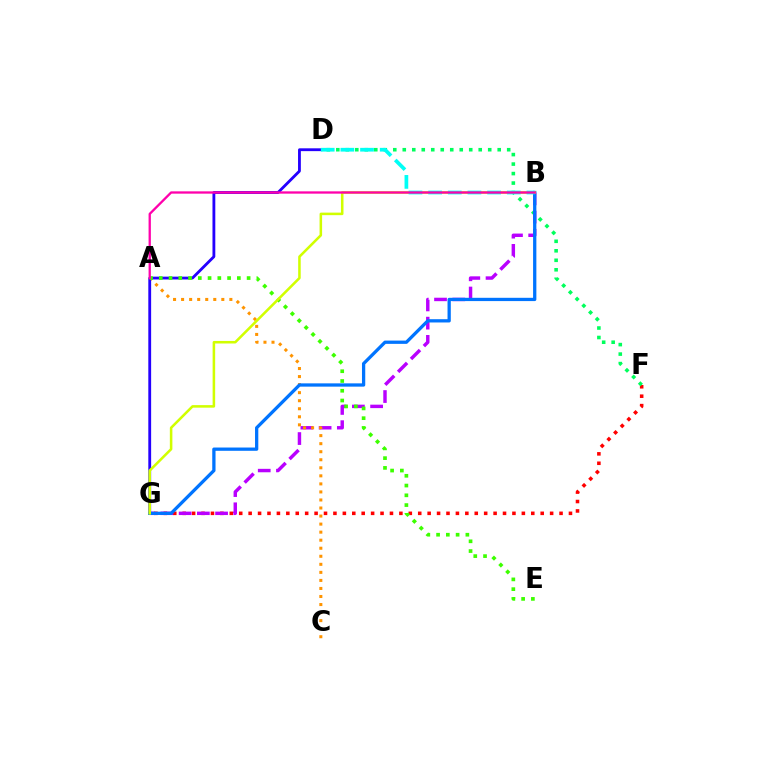{('F', 'G'): [{'color': '#ff0000', 'line_style': 'dotted', 'thickness': 2.56}], ('D', 'F'): [{'color': '#00ff5c', 'line_style': 'dotted', 'thickness': 2.58}], ('B', 'G'): [{'color': '#b900ff', 'line_style': 'dashed', 'thickness': 2.48}, {'color': '#0074ff', 'line_style': 'solid', 'thickness': 2.36}, {'color': '#d1ff00', 'line_style': 'solid', 'thickness': 1.83}], ('A', 'C'): [{'color': '#ff9400', 'line_style': 'dotted', 'thickness': 2.19}], ('D', 'G'): [{'color': '#2500ff', 'line_style': 'solid', 'thickness': 2.03}], ('A', 'E'): [{'color': '#3dff00', 'line_style': 'dotted', 'thickness': 2.65}], ('B', 'D'): [{'color': '#00fff6', 'line_style': 'dashed', 'thickness': 2.67}], ('A', 'B'): [{'color': '#ff00ac', 'line_style': 'solid', 'thickness': 1.66}]}